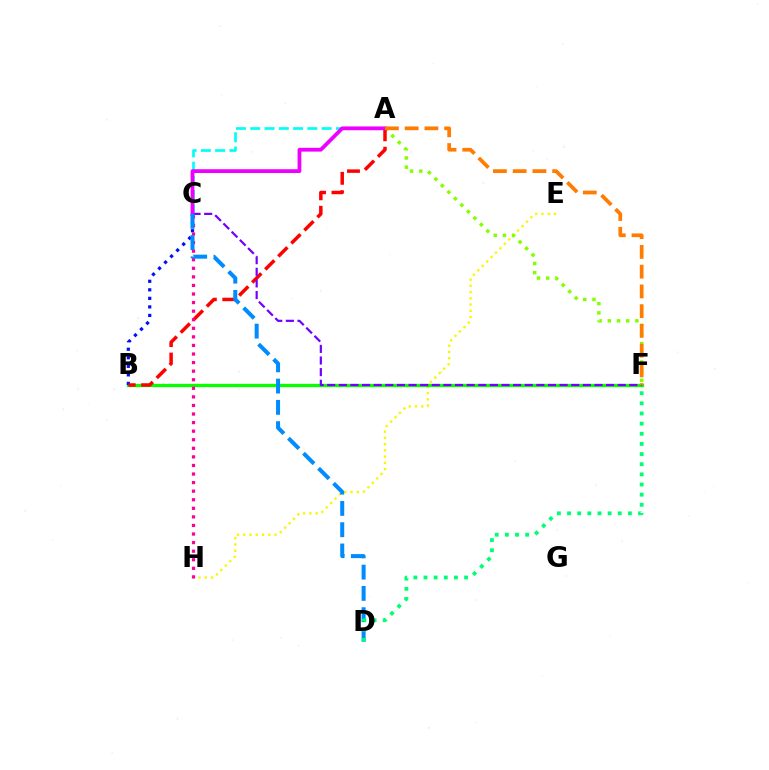{('E', 'H'): [{'color': '#fcf500', 'line_style': 'dotted', 'thickness': 1.7}], ('B', 'F'): [{'color': '#08ff00', 'line_style': 'solid', 'thickness': 2.37}], ('A', 'F'): [{'color': '#84ff00', 'line_style': 'dotted', 'thickness': 2.5}, {'color': '#ff7c00', 'line_style': 'dashed', 'thickness': 2.68}], ('B', 'C'): [{'color': '#0010ff', 'line_style': 'dotted', 'thickness': 2.32}], ('A', 'B'): [{'color': '#ff0000', 'line_style': 'dashed', 'thickness': 2.51}], ('A', 'C'): [{'color': '#00fff6', 'line_style': 'dashed', 'thickness': 1.94}, {'color': '#ee00ff', 'line_style': 'solid', 'thickness': 2.73}], ('C', 'F'): [{'color': '#7200ff', 'line_style': 'dashed', 'thickness': 1.58}], ('C', 'H'): [{'color': '#ff0094', 'line_style': 'dotted', 'thickness': 2.33}], ('C', 'D'): [{'color': '#008cff', 'line_style': 'dashed', 'thickness': 2.89}], ('D', 'F'): [{'color': '#00ff74', 'line_style': 'dotted', 'thickness': 2.76}]}